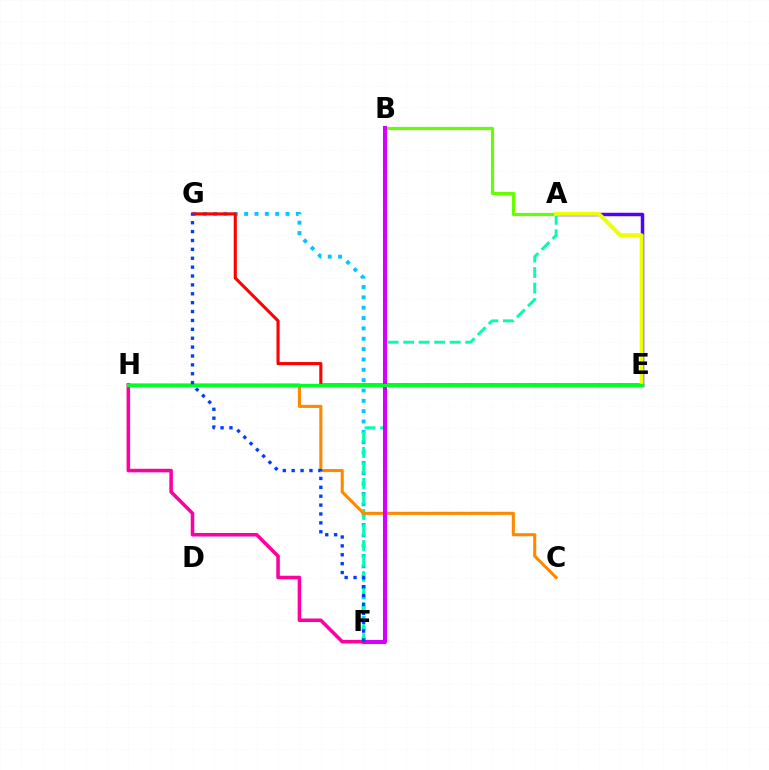{('A', 'E'): [{'color': '#4f00ff', 'line_style': 'solid', 'thickness': 2.5}, {'color': '#eeff00', 'line_style': 'solid', 'thickness': 2.9}], ('F', 'G'): [{'color': '#00c7ff', 'line_style': 'dotted', 'thickness': 2.81}, {'color': '#003fff', 'line_style': 'dotted', 'thickness': 2.41}], ('A', 'F'): [{'color': '#00ffaf', 'line_style': 'dashed', 'thickness': 2.11}], ('A', 'B'): [{'color': '#66ff00', 'line_style': 'solid', 'thickness': 2.3}], ('C', 'H'): [{'color': '#ff8800', 'line_style': 'solid', 'thickness': 2.22}], ('B', 'F'): [{'color': '#d600ff', 'line_style': 'solid', 'thickness': 2.94}], ('E', 'G'): [{'color': '#ff0000', 'line_style': 'solid', 'thickness': 2.24}], ('F', 'H'): [{'color': '#ff00a0', 'line_style': 'solid', 'thickness': 2.56}], ('E', 'H'): [{'color': '#00ff27', 'line_style': 'solid', 'thickness': 2.43}]}